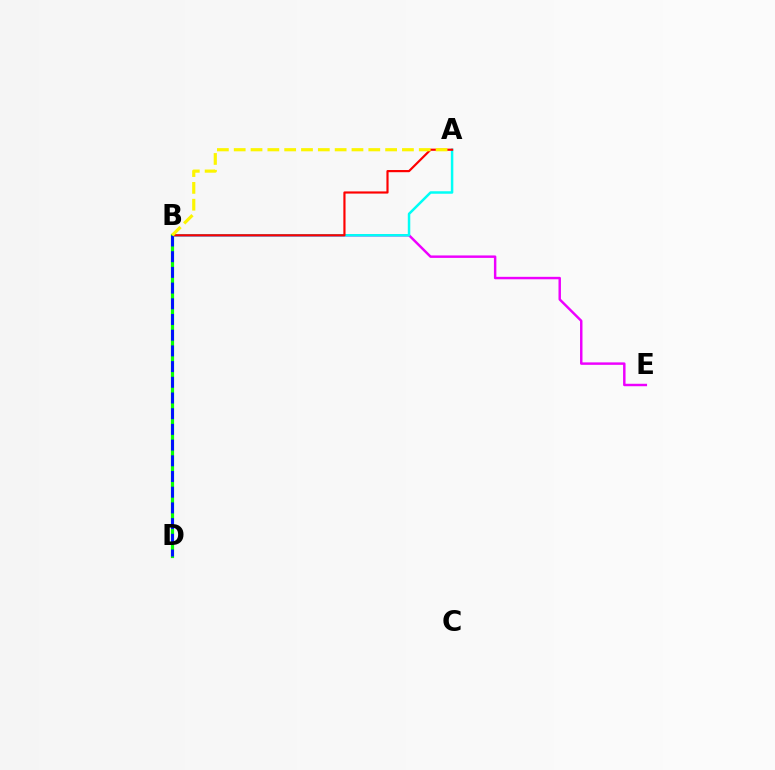{('B', 'E'): [{'color': '#ee00ff', 'line_style': 'solid', 'thickness': 1.77}], ('A', 'B'): [{'color': '#00fff6', 'line_style': 'solid', 'thickness': 1.79}, {'color': '#ff0000', 'line_style': 'solid', 'thickness': 1.56}, {'color': '#fcf500', 'line_style': 'dashed', 'thickness': 2.29}], ('B', 'D'): [{'color': '#08ff00', 'line_style': 'solid', 'thickness': 2.31}, {'color': '#0010ff', 'line_style': 'dashed', 'thickness': 2.13}]}